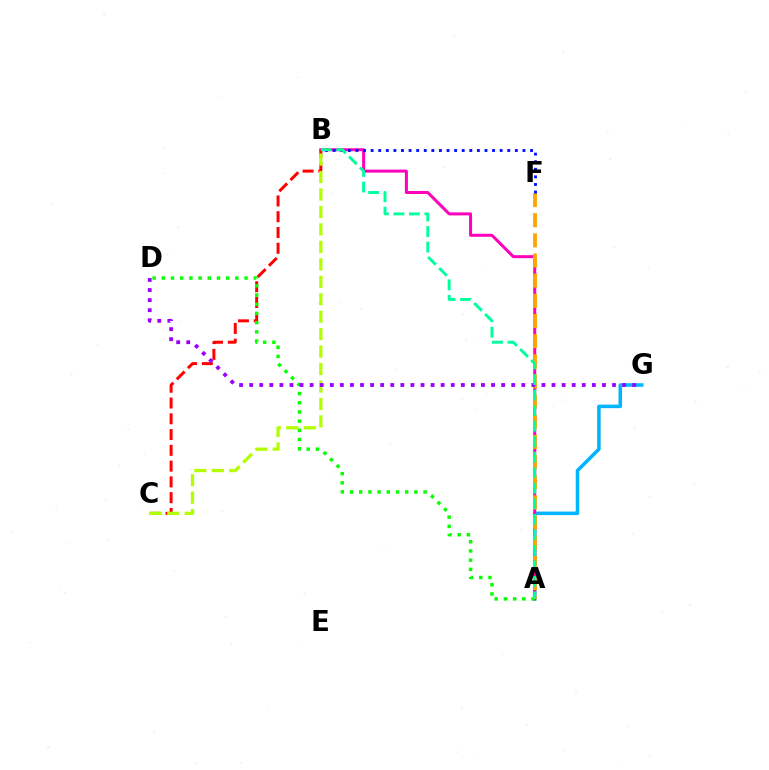{('A', 'G'): [{'color': '#00b5ff', 'line_style': 'solid', 'thickness': 2.54}], ('A', 'B'): [{'color': '#ff00bd', 'line_style': 'solid', 'thickness': 2.16}, {'color': '#00ff9d', 'line_style': 'dashed', 'thickness': 2.11}], ('B', 'C'): [{'color': '#ff0000', 'line_style': 'dashed', 'thickness': 2.14}, {'color': '#b3ff00', 'line_style': 'dashed', 'thickness': 2.37}], ('A', 'D'): [{'color': '#08ff00', 'line_style': 'dotted', 'thickness': 2.5}], ('A', 'F'): [{'color': '#ffa500', 'line_style': 'dashed', 'thickness': 2.74}], ('B', 'F'): [{'color': '#0010ff', 'line_style': 'dotted', 'thickness': 2.06}], ('D', 'G'): [{'color': '#9b00ff', 'line_style': 'dotted', 'thickness': 2.74}]}